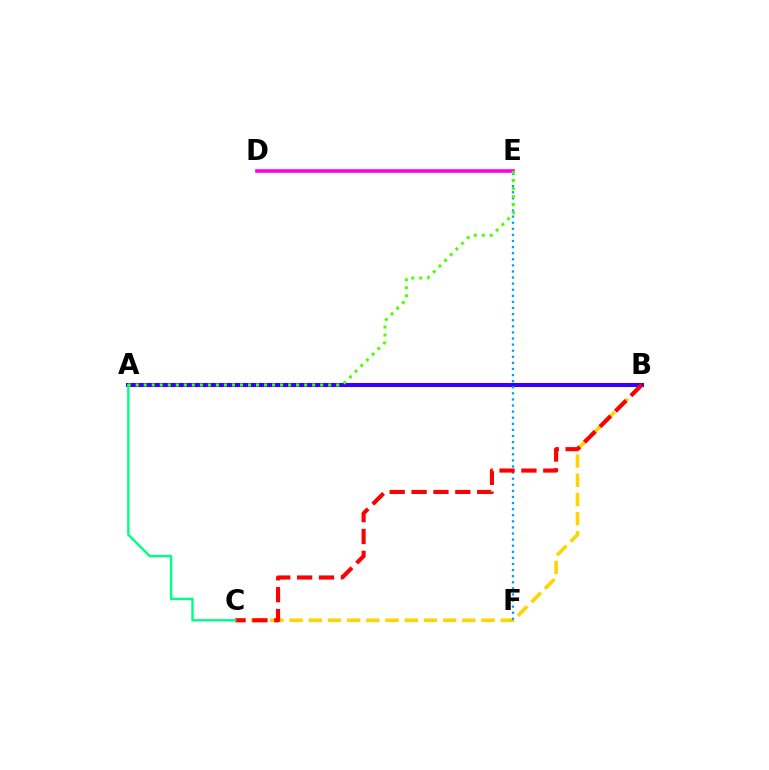{('B', 'C'): [{'color': '#ffd500', 'line_style': 'dashed', 'thickness': 2.61}, {'color': '#ff0000', 'line_style': 'dashed', 'thickness': 2.97}], ('A', 'B'): [{'color': '#3700ff', 'line_style': 'solid', 'thickness': 2.92}], ('E', 'F'): [{'color': '#009eff', 'line_style': 'dotted', 'thickness': 1.66}], ('D', 'E'): [{'color': '#ff00ed', 'line_style': 'solid', 'thickness': 2.62}], ('A', 'C'): [{'color': '#00ff86', 'line_style': 'solid', 'thickness': 1.73}], ('A', 'E'): [{'color': '#4fff00', 'line_style': 'dotted', 'thickness': 2.18}]}